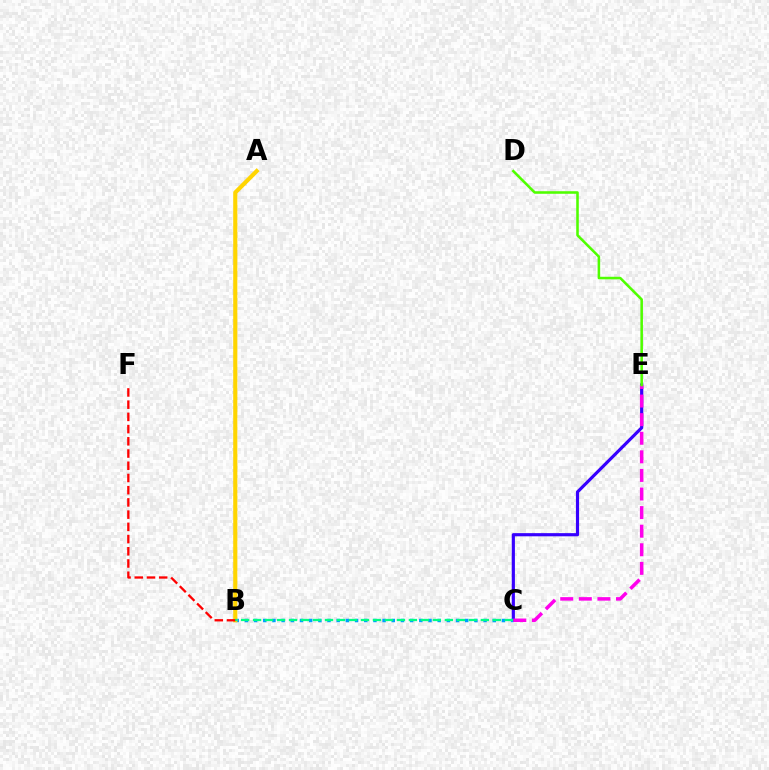{('C', 'E'): [{'color': '#3700ff', 'line_style': 'solid', 'thickness': 2.28}, {'color': '#ff00ed', 'line_style': 'dashed', 'thickness': 2.53}], ('B', 'C'): [{'color': '#009eff', 'line_style': 'dotted', 'thickness': 2.49}, {'color': '#00ff86', 'line_style': 'dashed', 'thickness': 1.63}], ('A', 'B'): [{'color': '#ffd500', 'line_style': 'solid', 'thickness': 2.98}], ('B', 'F'): [{'color': '#ff0000', 'line_style': 'dashed', 'thickness': 1.66}], ('D', 'E'): [{'color': '#4fff00', 'line_style': 'solid', 'thickness': 1.84}]}